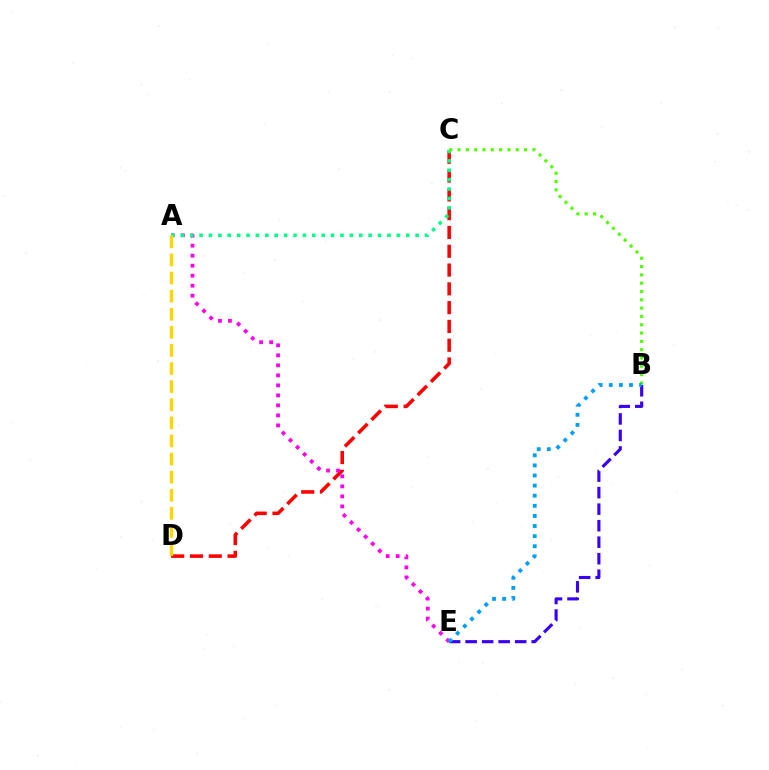{('C', 'D'): [{'color': '#ff0000', 'line_style': 'dashed', 'thickness': 2.55}], ('B', 'E'): [{'color': '#3700ff', 'line_style': 'dashed', 'thickness': 2.24}, {'color': '#009eff', 'line_style': 'dotted', 'thickness': 2.75}], ('A', 'E'): [{'color': '#ff00ed', 'line_style': 'dotted', 'thickness': 2.72}], ('A', 'C'): [{'color': '#00ff86', 'line_style': 'dotted', 'thickness': 2.55}], ('B', 'C'): [{'color': '#4fff00', 'line_style': 'dotted', 'thickness': 2.26}], ('A', 'D'): [{'color': '#ffd500', 'line_style': 'dashed', 'thickness': 2.46}]}